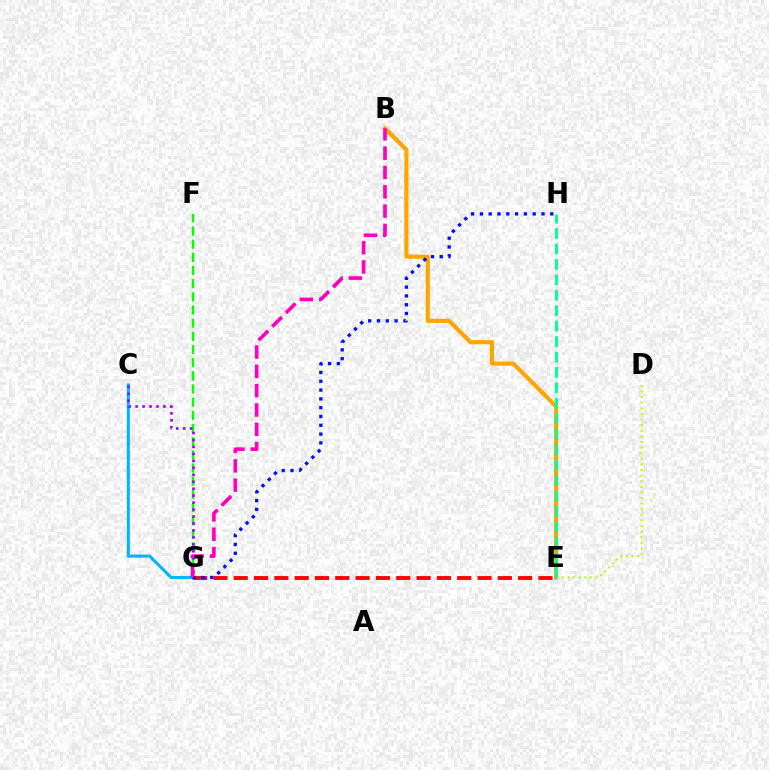{('E', 'G'): [{'color': '#ff0000', 'line_style': 'dashed', 'thickness': 2.76}], ('C', 'G'): [{'color': '#00b5ff', 'line_style': 'solid', 'thickness': 2.2}, {'color': '#9b00ff', 'line_style': 'dotted', 'thickness': 1.89}], ('F', 'G'): [{'color': '#08ff00', 'line_style': 'dashed', 'thickness': 1.79}], ('B', 'E'): [{'color': '#ffa500', 'line_style': 'solid', 'thickness': 2.99}], ('G', 'H'): [{'color': '#0010ff', 'line_style': 'dotted', 'thickness': 2.39}], ('B', 'G'): [{'color': '#ff00bd', 'line_style': 'dashed', 'thickness': 2.62}], ('D', 'E'): [{'color': '#b3ff00', 'line_style': 'dotted', 'thickness': 1.52}], ('E', 'H'): [{'color': '#00ff9d', 'line_style': 'dashed', 'thickness': 2.1}]}